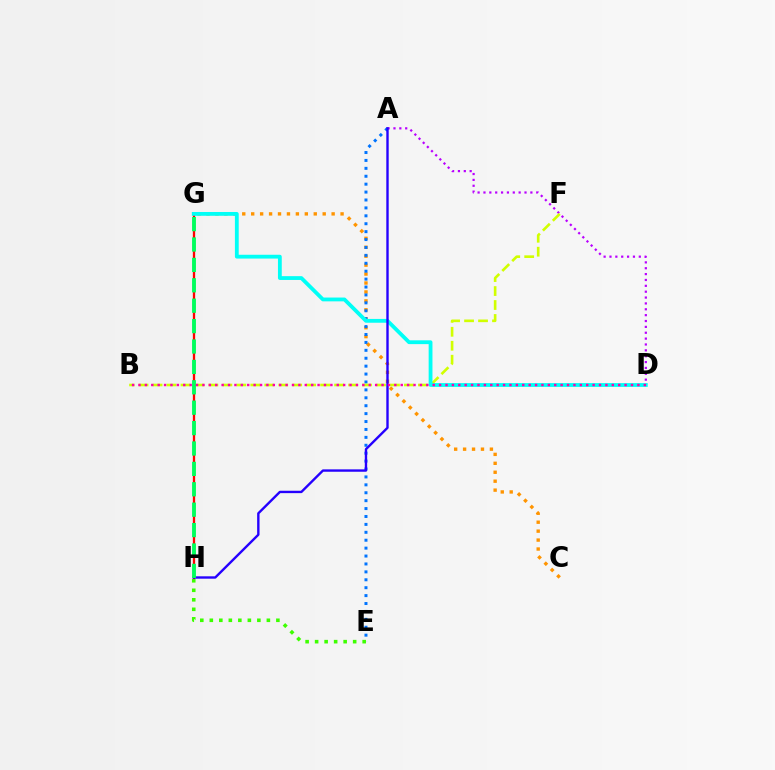{('C', 'G'): [{'color': '#ff9400', 'line_style': 'dotted', 'thickness': 2.43}], ('A', 'D'): [{'color': '#b900ff', 'line_style': 'dotted', 'thickness': 1.59}], ('A', 'E'): [{'color': '#0074ff', 'line_style': 'dotted', 'thickness': 2.15}], ('B', 'F'): [{'color': '#d1ff00', 'line_style': 'dashed', 'thickness': 1.9}], ('G', 'H'): [{'color': '#ff0000', 'line_style': 'solid', 'thickness': 1.65}, {'color': '#00ff5c', 'line_style': 'dashed', 'thickness': 2.77}], ('D', 'G'): [{'color': '#00fff6', 'line_style': 'solid', 'thickness': 2.74}], ('A', 'H'): [{'color': '#2500ff', 'line_style': 'solid', 'thickness': 1.72}], ('E', 'H'): [{'color': '#3dff00', 'line_style': 'dotted', 'thickness': 2.58}], ('B', 'D'): [{'color': '#ff00ac', 'line_style': 'dotted', 'thickness': 1.74}]}